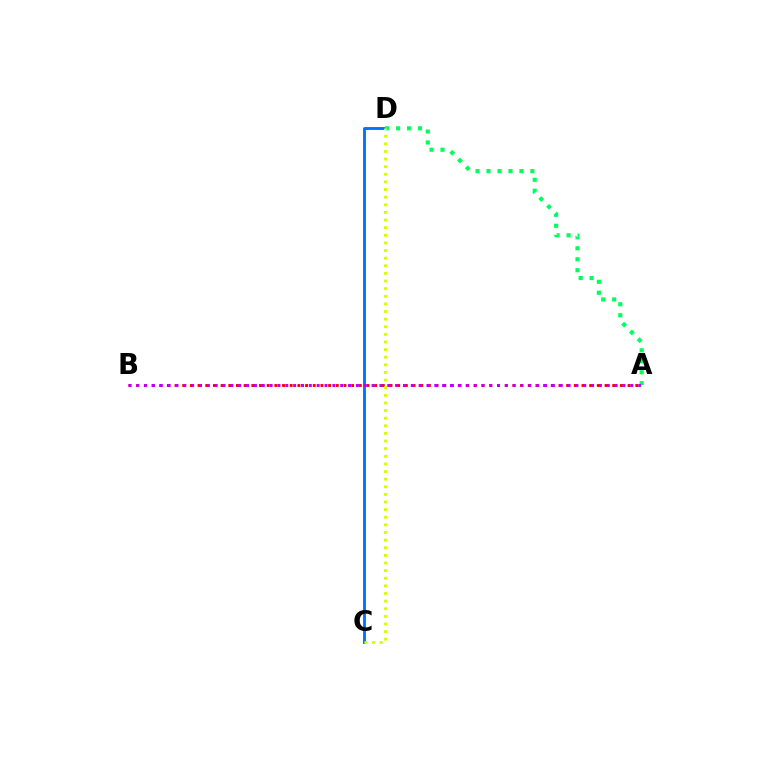{('A', 'B'): [{'color': '#ff0000', 'line_style': 'dotted', 'thickness': 2.09}, {'color': '#b900ff', 'line_style': 'dotted', 'thickness': 2.13}], ('C', 'D'): [{'color': '#0074ff', 'line_style': 'solid', 'thickness': 2.07}, {'color': '#d1ff00', 'line_style': 'dotted', 'thickness': 2.07}], ('A', 'D'): [{'color': '#00ff5c', 'line_style': 'dotted', 'thickness': 2.98}]}